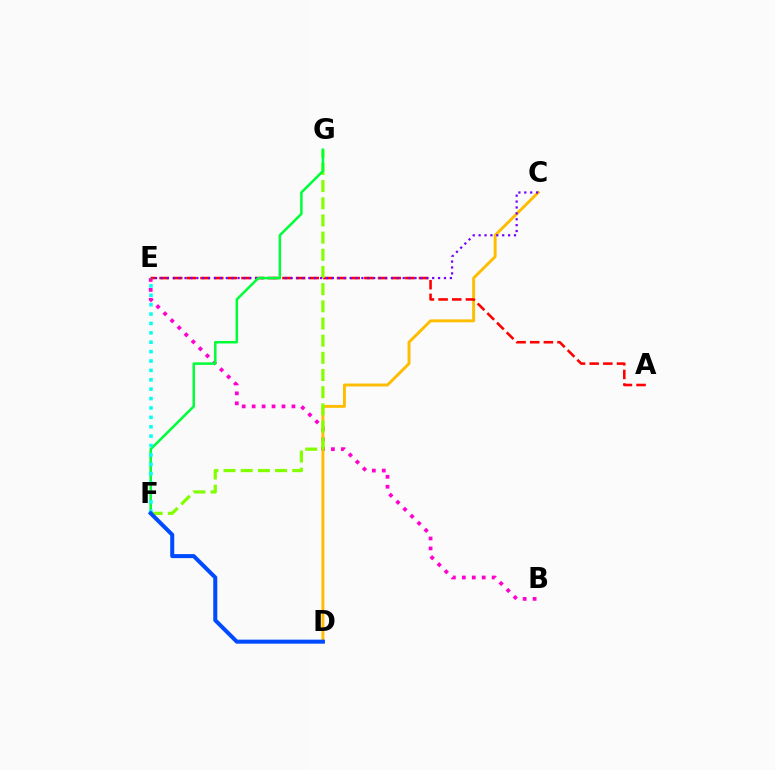{('B', 'E'): [{'color': '#ff00cf', 'line_style': 'dotted', 'thickness': 2.7}], ('C', 'D'): [{'color': '#ffbd00', 'line_style': 'solid', 'thickness': 2.1}], ('A', 'E'): [{'color': '#ff0000', 'line_style': 'dashed', 'thickness': 1.86}], ('F', 'G'): [{'color': '#84ff00', 'line_style': 'dashed', 'thickness': 2.33}, {'color': '#00ff39', 'line_style': 'solid', 'thickness': 1.82}], ('C', 'E'): [{'color': '#7200ff', 'line_style': 'dotted', 'thickness': 1.6}], ('E', 'F'): [{'color': '#00fff6', 'line_style': 'dotted', 'thickness': 2.55}], ('D', 'F'): [{'color': '#004bff', 'line_style': 'solid', 'thickness': 2.9}]}